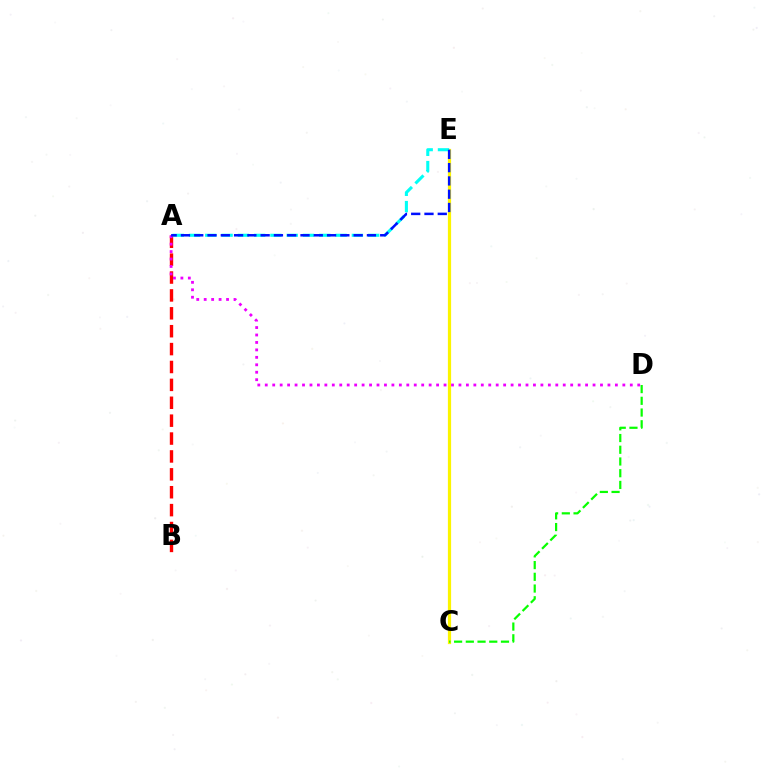{('C', 'E'): [{'color': '#fcf500', 'line_style': 'solid', 'thickness': 2.31}], ('A', 'B'): [{'color': '#ff0000', 'line_style': 'dashed', 'thickness': 2.43}], ('C', 'D'): [{'color': '#08ff00', 'line_style': 'dashed', 'thickness': 1.59}], ('A', 'E'): [{'color': '#00fff6', 'line_style': 'dashed', 'thickness': 2.21}, {'color': '#0010ff', 'line_style': 'dashed', 'thickness': 1.8}], ('A', 'D'): [{'color': '#ee00ff', 'line_style': 'dotted', 'thickness': 2.02}]}